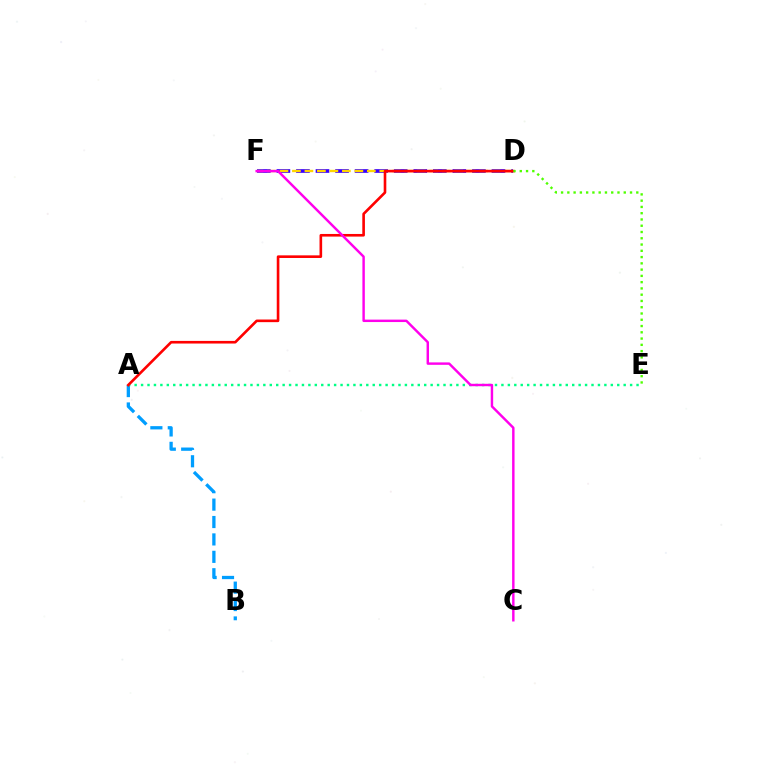{('D', 'F'): [{'color': '#3700ff', 'line_style': 'dashed', 'thickness': 2.66}, {'color': '#ffd500', 'line_style': 'dashed', 'thickness': 1.7}], ('A', 'B'): [{'color': '#009eff', 'line_style': 'dashed', 'thickness': 2.36}], ('A', 'E'): [{'color': '#00ff86', 'line_style': 'dotted', 'thickness': 1.75}], ('A', 'D'): [{'color': '#ff0000', 'line_style': 'solid', 'thickness': 1.89}], ('D', 'E'): [{'color': '#4fff00', 'line_style': 'dotted', 'thickness': 1.7}], ('C', 'F'): [{'color': '#ff00ed', 'line_style': 'solid', 'thickness': 1.75}]}